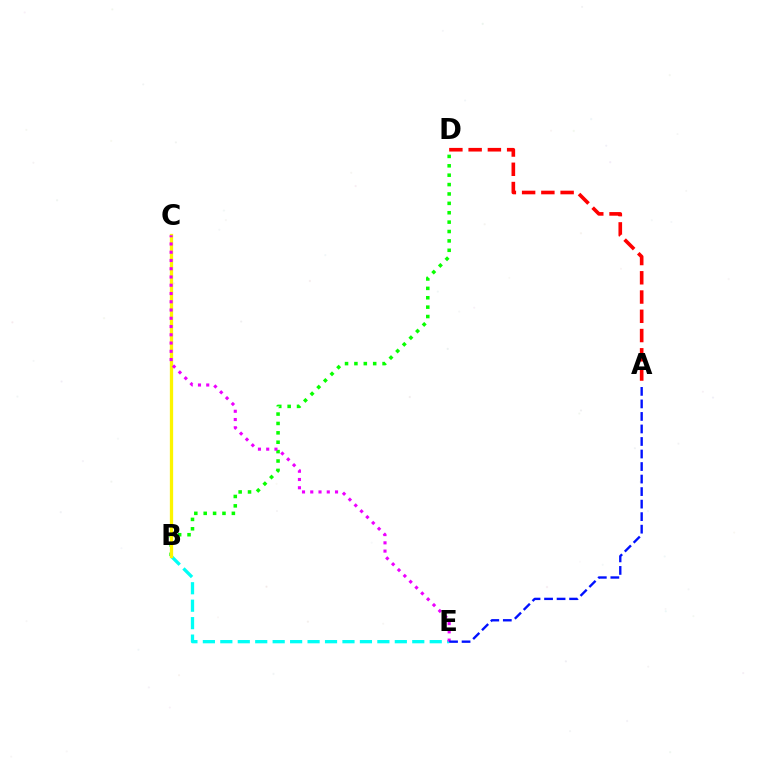{('A', 'D'): [{'color': '#ff0000', 'line_style': 'dashed', 'thickness': 2.62}], ('B', 'D'): [{'color': '#08ff00', 'line_style': 'dotted', 'thickness': 2.55}], ('B', 'E'): [{'color': '#00fff6', 'line_style': 'dashed', 'thickness': 2.37}], ('B', 'C'): [{'color': '#fcf500', 'line_style': 'solid', 'thickness': 2.36}], ('C', 'E'): [{'color': '#ee00ff', 'line_style': 'dotted', 'thickness': 2.24}], ('A', 'E'): [{'color': '#0010ff', 'line_style': 'dashed', 'thickness': 1.7}]}